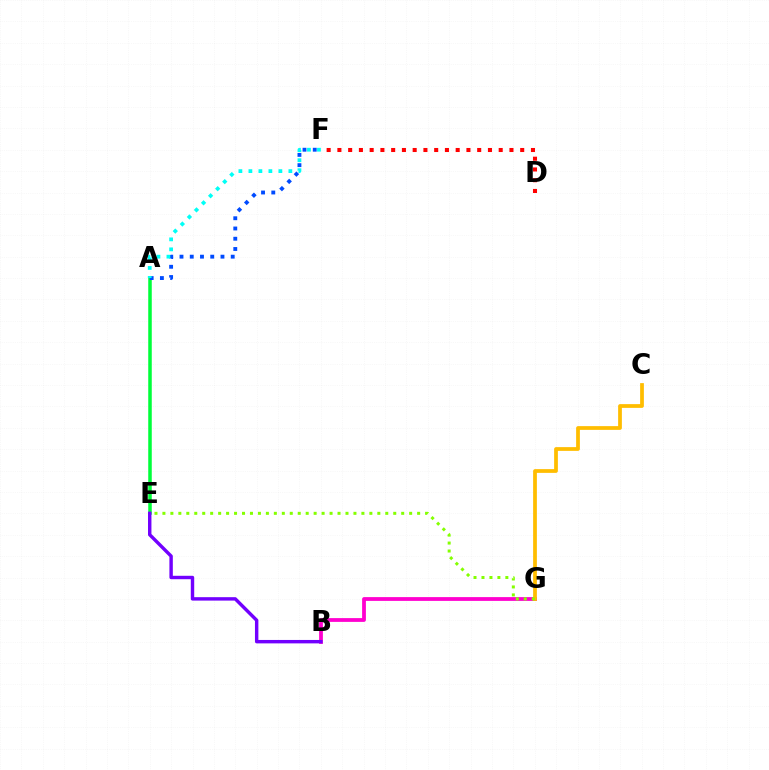{('D', 'F'): [{'color': '#ff0000', 'line_style': 'dotted', 'thickness': 2.92}], ('A', 'E'): [{'color': '#00ff39', 'line_style': 'solid', 'thickness': 2.53}], ('B', 'G'): [{'color': '#ff00cf', 'line_style': 'solid', 'thickness': 2.72}], ('A', 'F'): [{'color': '#004bff', 'line_style': 'dotted', 'thickness': 2.78}, {'color': '#00fff6', 'line_style': 'dotted', 'thickness': 2.72}], ('B', 'E'): [{'color': '#7200ff', 'line_style': 'solid', 'thickness': 2.46}], ('C', 'G'): [{'color': '#ffbd00', 'line_style': 'solid', 'thickness': 2.7}], ('E', 'G'): [{'color': '#84ff00', 'line_style': 'dotted', 'thickness': 2.16}]}